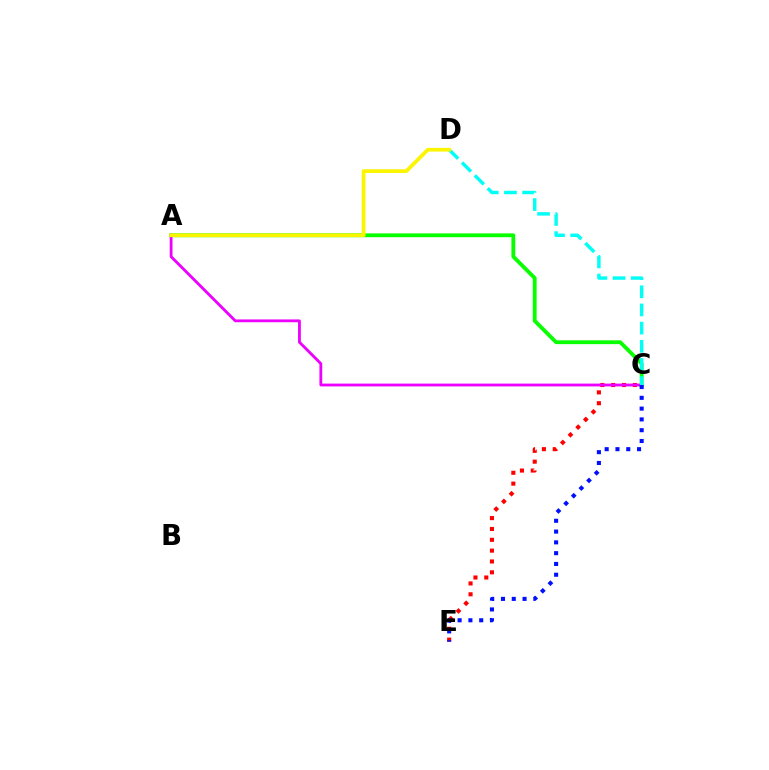{('A', 'C'): [{'color': '#08ff00', 'line_style': 'solid', 'thickness': 2.75}, {'color': '#ee00ff', 'line_style': 'solid', 'thickness': 2.02}], ('C', 'E'): [{'color': '#ff0000', 'line_style': 'dotted', 'thickness': 2.94}, {'color': '#0010ff', 'line_style': 'dotted', 'thickness': 2.93}], ('C', 'D'): [{'color': '#00fff6', 'line_style': 'dashed', 'thickness': 2.47}], ('A', 'D'): [{'color': '#fcf500', 'line_style': 'solid', 'thickness': 2.67}]}